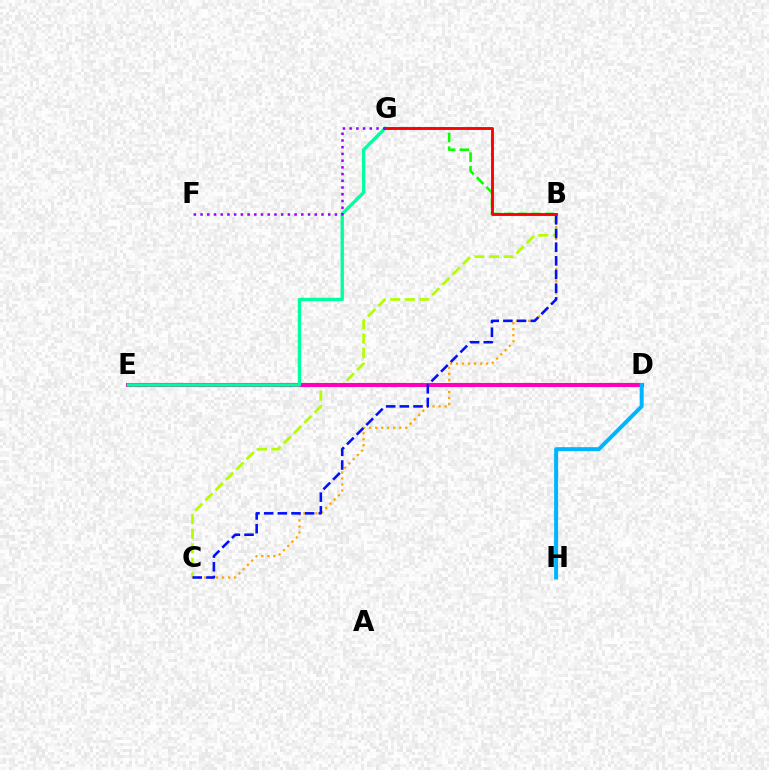{('B', 'C'): [{'color': '#b3ff00', 'line_style': 'dashed', 'thickness': 1.98}, {'color': '#ffa500', 'line_style': 'dotted', 'thickness': 1.64}, {'color': '#0010ff', 'line_style': 'dashed', 'thickness': 1.86}], ('D', 'E'): [{'color': '#ff00bd', 'line_style': 'solid', 'thickness': 2.93}], ('E', 'G'): [{'color': '#00ff9d', 'line_style': 'solid', 'thickness': 2.4}], ('D', 'H'): [{'color': '#00b5ff', 'line_style': 'solid', 'thickness': 2.87}], ('B', 'G'): [{'color': '#08ff00', 'line_style': 'dashed', 'thickness': 1.86}, {'color': '#ff0000', 'line_style': 'solid', 'thickness': 2.07}], ('F', 'G'): [{'color': '#9b00ff', 'line_style': 'dotted', 'thickness': 1.82}]}